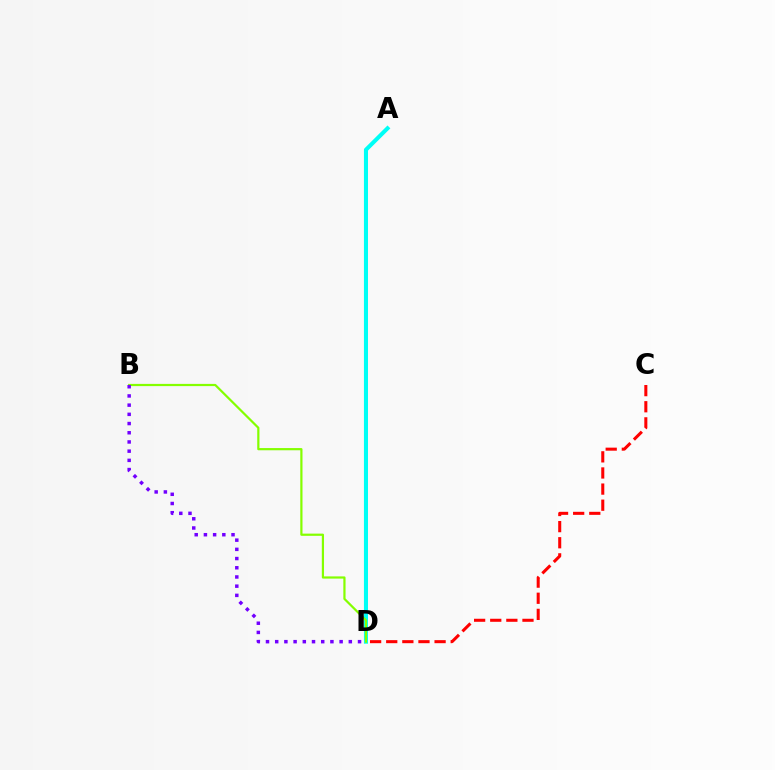{('A', 'D'): [{'color': '#00fff6', 'line_style': 'solid', 'thickness': 2.93}], ('B', 'D'): [{'color': '#84ff00', 'line_style': 'solid', 'thickness': 1.59}, {'color': '#7200ff', 'line_style': 'dotted', 'thickness': 2.5}], ('C', 'D'): [{'color': '#ff0000', 'line_style': 'dashed', 'thickness': 2.19}]}